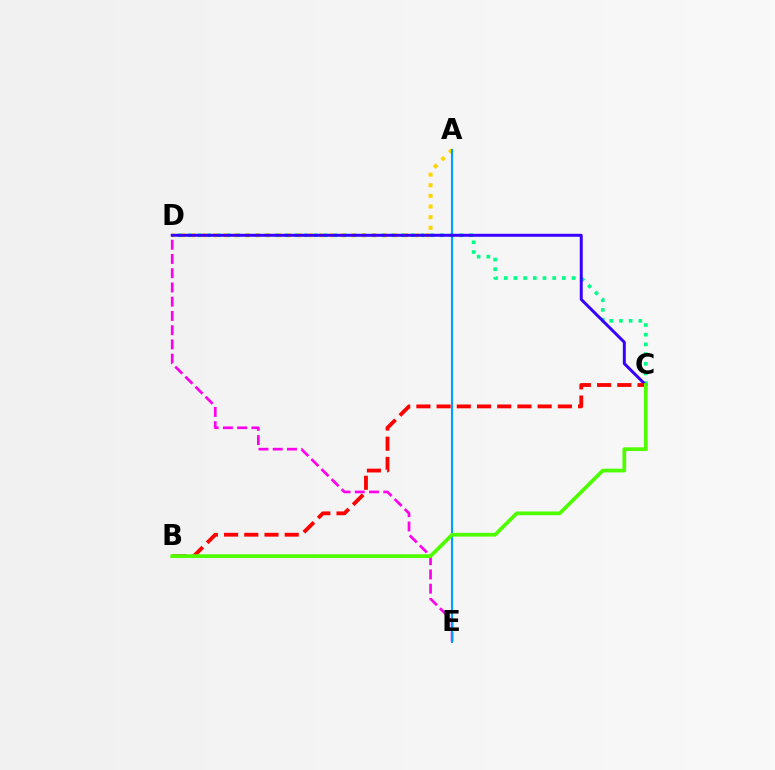{('C', 'D'): [{'color': '#00ff86', 'line_style': 'dotted', 'thickness': 2.63}, {'color': '#3700ff', 'line_style': 'solid', 'thickness': 2.15}], ('D', 'E'): [{'color': '#ff00ed', 'line_style': 'dashed', 'thickness': 1.93}], ('A', 'D'): [{'color': '#ffd500', 'line_style': 'dotted', 'thickness': 2.89}], ('A', 'E'): [{'color': '#009eff', 'line_style': 'solid', 'thickness': 1.5}], ('B', 'C'): [{'color': '#ff0000', 'line_style': 'dashed', 'thickness': 2.75}, {'color': '#4fff00', 'line_style': 'solid', 'thickness': 2.69}]}